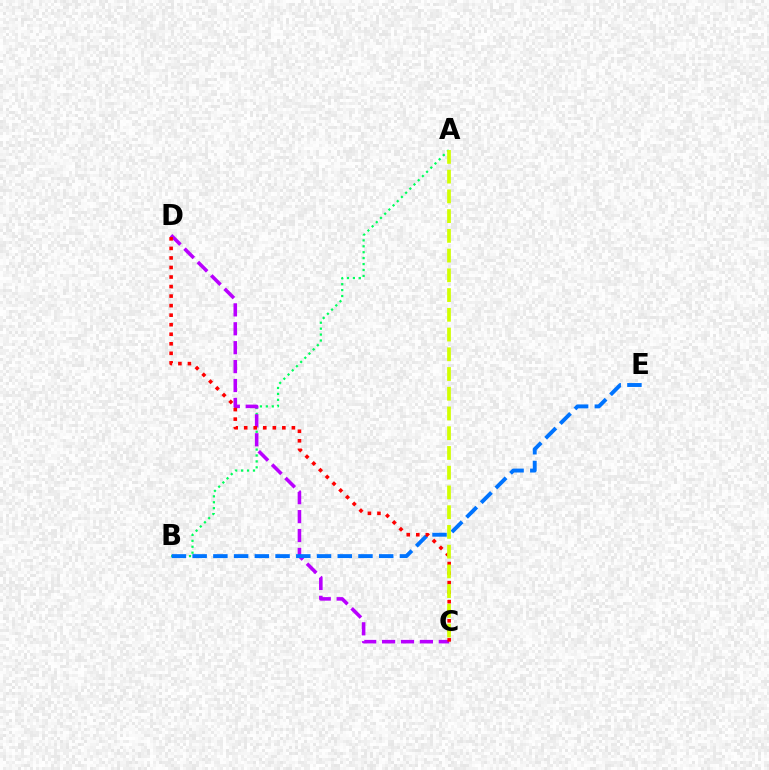{('A', 'B'): [{'color': '#00ff5c', 'line_style': 'dotted', 'thickness': 1.61}], ('C', 'D'): [{'color': '#b900ff', 'line_style': 'dashed', 'thickness': 2.57}, {'color': '#ff0000', 'line_style': 'dotted', 'thickness': 2.59}], ('B', 'E'): [{'color': '#0074ff', 'line_style': 'dashed', 'thickness': 2.82}], ('A', 'C'): [{'color': '#d1ff00', 'line_style': 'dashed', 'thickness': 2.68}]}